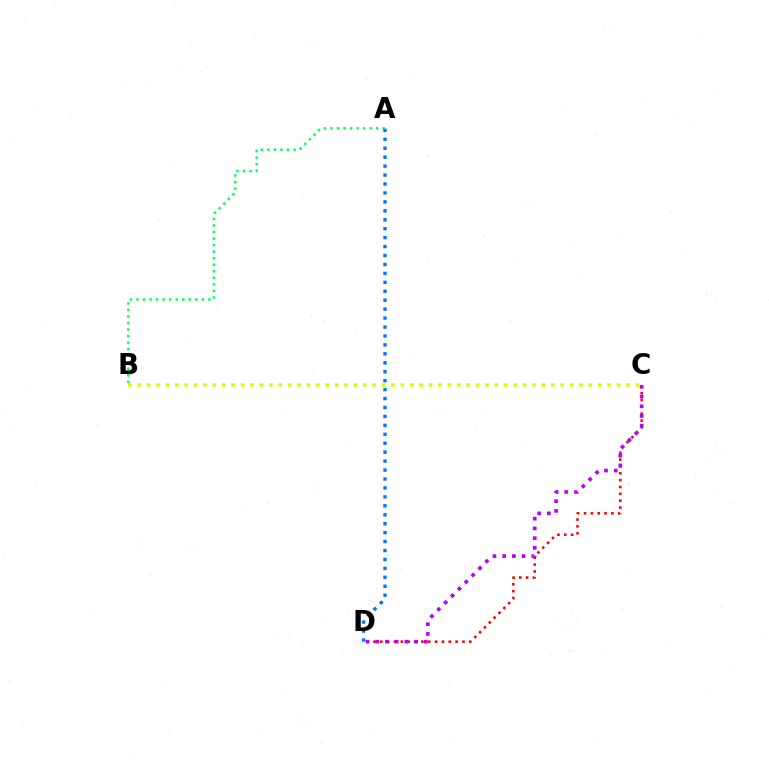{('C', 'D'): [{'color': '#ff0000', 'line_style': 'dotted', 'thickness': 1.86}, {'color': '#b900ff', 'line_style': 'dotted', 'thickness': 2.64}], ('A', 'B'): [{'color': '#00ff5c', 'line_style': 'dotted', 'thickness': 1.78}], ('A', 'D'): [{'color': '#0074ff', 'line_style': 'dotted', 'thickness': 2.43}], ('B', 'C'): [{'color': '#d1ff00', 'line_style': 'dotted', 'thickness': 2.55}]}